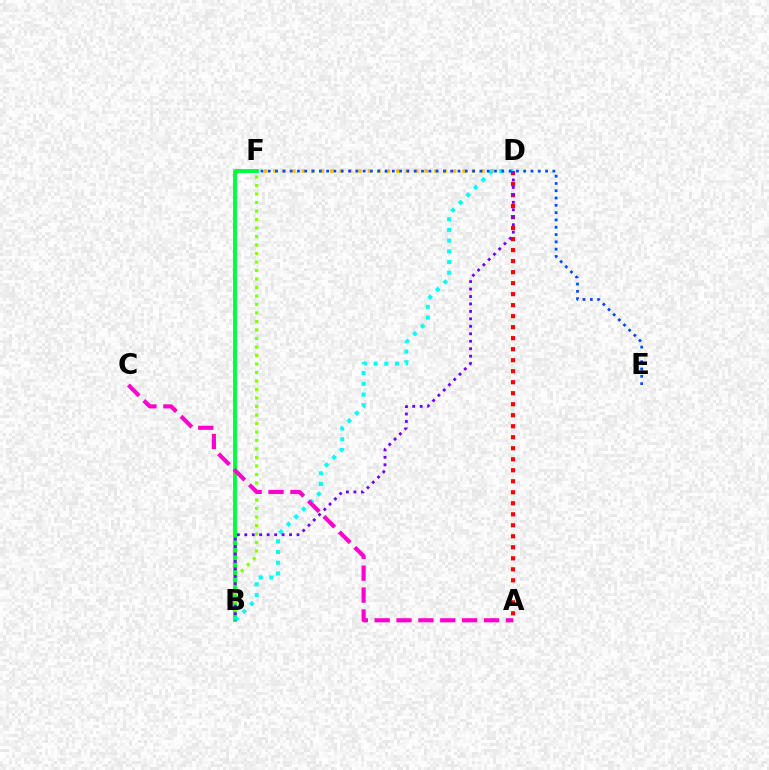{('D', 'F'): [{'color': '#ffbd00', 'line_style': 'dotted', 'thickness': 2.57}], ('B', 'F'): [{'color': '#00ff39', 'line_style': 'solid', 'thickness': 2.8}, {'color': '#84ff00', 'line_style': 'dotted', 'thickness': 2.31}], ('B', 'D'): [{'color': '#00fff6', 'line_style': 'dotted', 'thickness': 2.91}, {'color': '#7200ff', 'line_style': 'dotted', 'thickness': 2.03}], ('A', 'D'): [{'color': '#ff0000', 'line_style': 'dotted', 'thickness': 2.99}], ('E', 'F'): [{'color': '#004bff', 'line_style': 'dotted', 'thickness': 1.98}], ('A', 'C'): [{'color': '#ff00cf', 'line_style': 'dashed', 'thickness': 2.97}]}